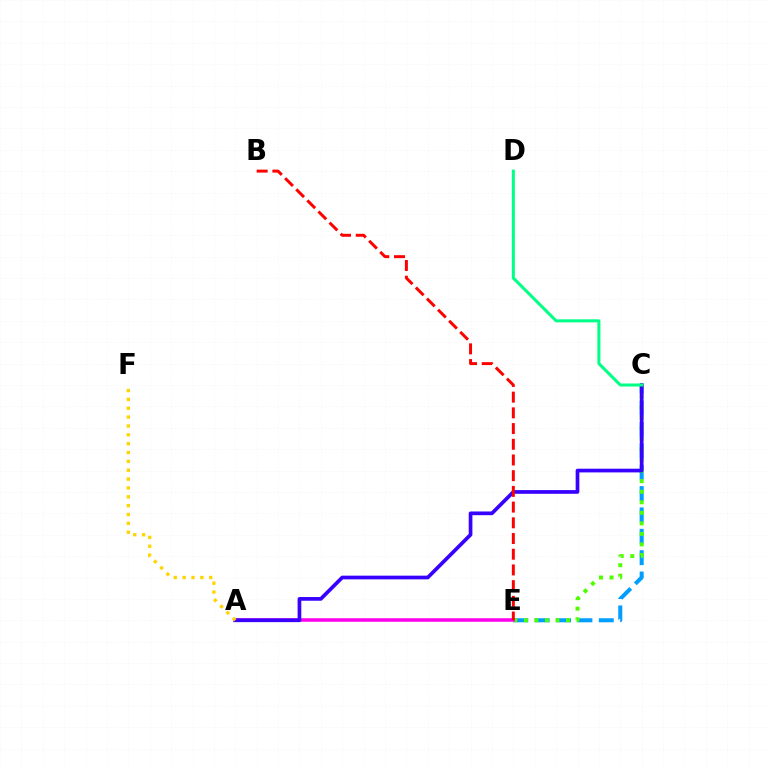{('C', 'E'): [{'color': '#009eff', 'line_style': 'dashed', 'thickness': 2.9}, {'color': '#4fff00', 'line_style': 'dotted', 'thickness': 2.86}], ('A', 'E'): [{'color': '#ff00ed', 'line_style': 'solid', 'thickness': 2.54}], ('A', 'C'): [{'color': '#3700ff', 'line_style': 'solid', 'thickness': 2.66}], ('B', 'E'): [{'color': '#ff0000', 'line_style': 'dashed', 'thickness': 2.13}], ('C', 'D'): [{'color': '#00ff86', 'line_style': 'solid', 'thickness': 2.18}], ('A', 'F'): [{'color': '#ffd500', 'line_style': 'dotted', 'thickness': 2.41}]}